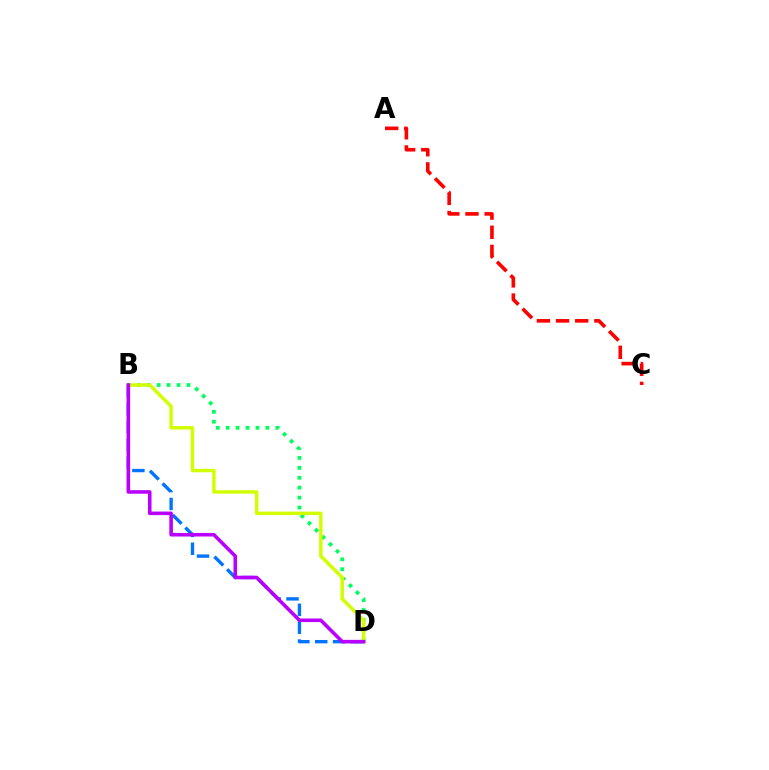{('B', 'D'): [{'color': '#00ff5c', 'line_style': 'dotted', 'thickness': 2.7}, {'color': '#0074ff', 'line_style': 'dashed', 'thickness': 2.43}, {'color': '#d1ff00', 'line_style': 'solid', 'thickness': 2.49}, {'color': '#b900ff', 'line_style': 'solid', 'thickness': 2.57}], ('A', 'C'): [{'color': '#ff0000', 'line_style': 'dashed', 'thickness': 2.6}]}